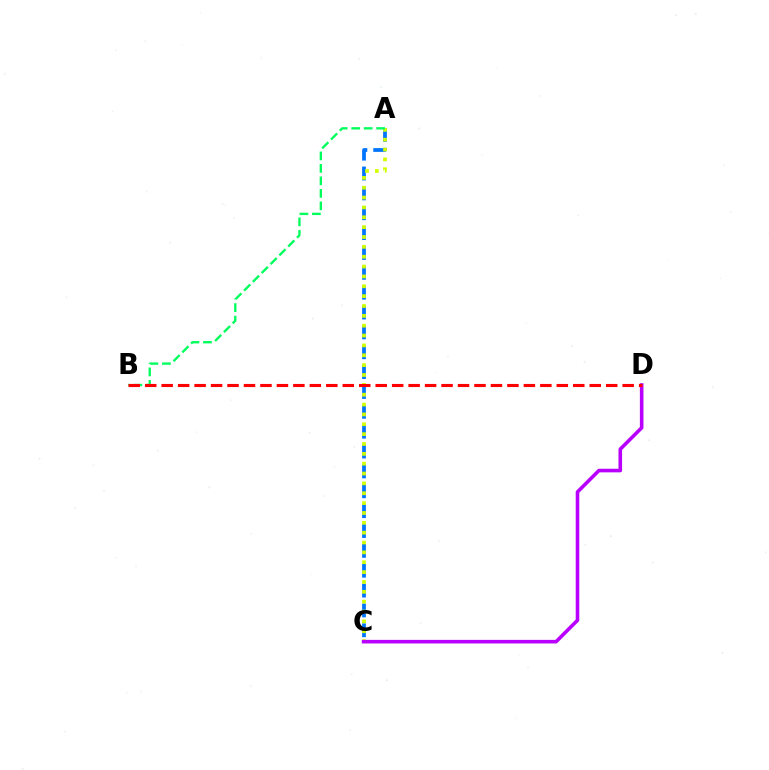{('A', 'C'): [{'color': '#0074ff', 'line_style': 'dashed', 'thickness': 2.7}, {'color': '#d1ff00', 'line_style': 'dotted', 'thickness': 2.68}], ('C', 'D'): [{'color': '#b900ff', 'line_style': 'solid', 'thickness': 2.58}], ('A', 'B'): [{'color': '#00ff5c', 'line_style': 'dashed', 'thickness': 1.7}], ('B', 'D'): [{'color': '#ff0000', 'line_style': 'dashed', 'thickness': 2.24}]}